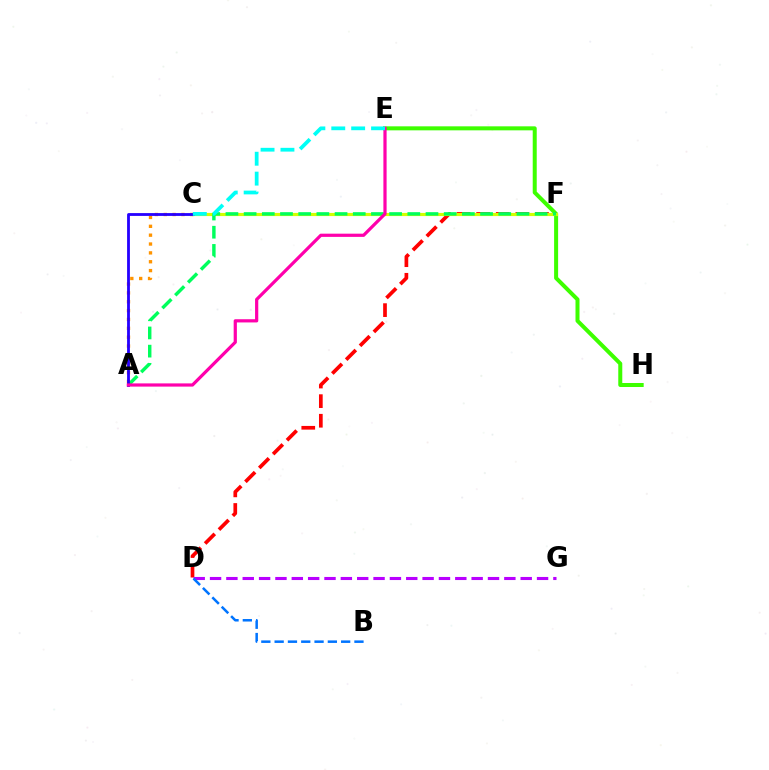{('E', 'H'): [{'color': '#3dff00', 'line_style': 'solid', 'thickness': 2.89}], ('D', 'F'): [{'color': '#ff0000', 'line_style': 'dashed', 'thickness': 2.66}], ('C', 'F'): [{'color': '#d1ff00', 'line_style': 'solid', 'thickness': 2.28}], ('D', 'G'): [{'color': '#b900ff', 'line_style': 'dashed', 'thickness': 2.22}], ('A', 'C'): [{'color': '#ff9400', 'line_style': 'dotted', 'thickness': 2.41}, {'color': '#2500ff', 'line_style': 'solid', 'thickness': 2.02}], ('A', 'F'): [{'color': '#00ff5c', 'line_style': 'dashed', 'thickness': 2.47}], ('A', 'E'): [{'color': '#ff00ac', 'line_style': 'solid', 'thickness': 2.31}], ('C', 'E'): [{'color': '#00fff6', 'line_style': 'dashed', 'thickness': 2.7}], ('B', 'D'): [{'color': '#0074ff', 'line_style': 'dashed', 'thickness': 1.81}]}